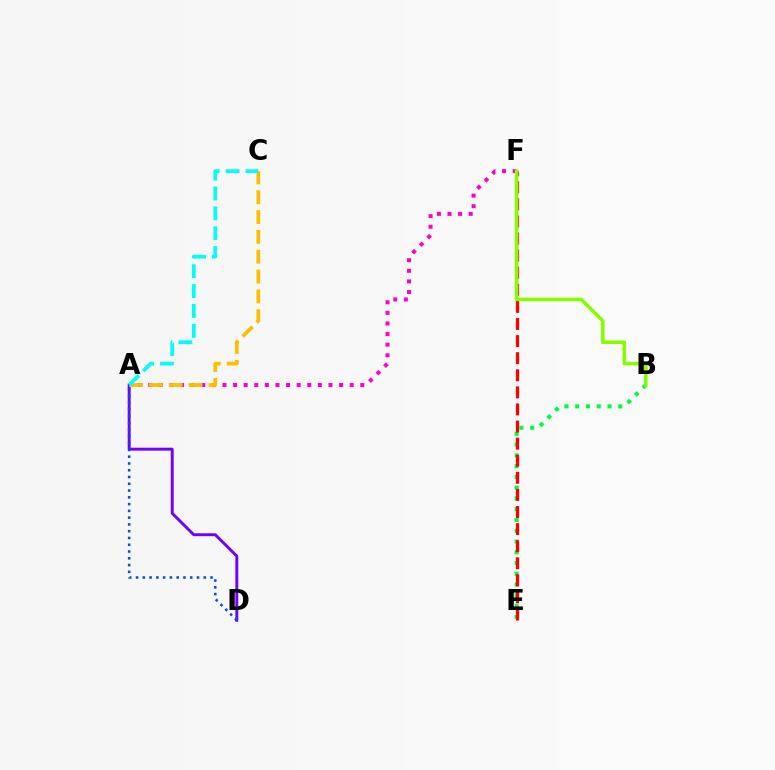{('B', 'E'): [{'color': '#00ff39', 'line_style': 'dotted', 'thickness': 2.93}], ('A', 'D'): [{'color': '#7200ff', 'line_style': 'solid', 'thickness': 2.11}, {'color': '#004bff', 'line_style': 'dotted', 'thickness': 1.84}], ('A', 'F'): [{'color': '#ff00cf', 'line_style': 'dotted', 'thickness': 2.88}], ('E', 'F'): [{'color': '#ff0000', 'line_style': 'dashed', 'thickness': 2.32}], ('A', 'C'): [{'color': '#ffbd00', 'line_style': 'dashed', 'thickness': 2.69}, {'color': '#00fff6', 'line_style': 'dashed', 'thickness': 2.7}], ('B', 'F'): [{'color': '#84ff00', 'line_style': 'solid', 'thickness': 2.54}]}